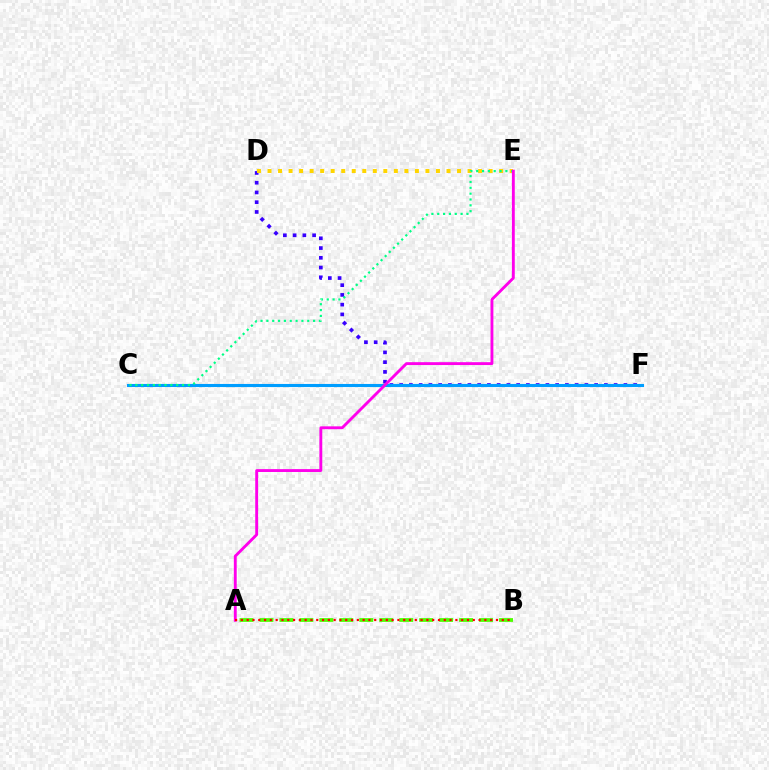{('D', 'F'): [{'color': '#3700ff', 'line_style': 'dotted', 'thickness': 2.65}], ('C', 'F'): [{'color': '#009eff', 'line_style': 'solid', 'thickness': 2.23}], ('D', 'E'): [{'color': '#ffd500', 'line_style': 'dotted', 'thickness': 2.86}], ('C', 'E'): [{'color': '#00ff86', 'line_style': 'dotted', 'thickness': 1.59}], ('A', 'B'): [{'color': '#4fff00', 'line_style': 'dashed', 'thickness': 2.71}, {'color': '#ff0000', 'line_style': 'dotted', 'thickness': 1.58}], ('A', 'E'): [{'color': '#ff00ed', 'line_style': 'solid', 'thickness': 2.07}]}